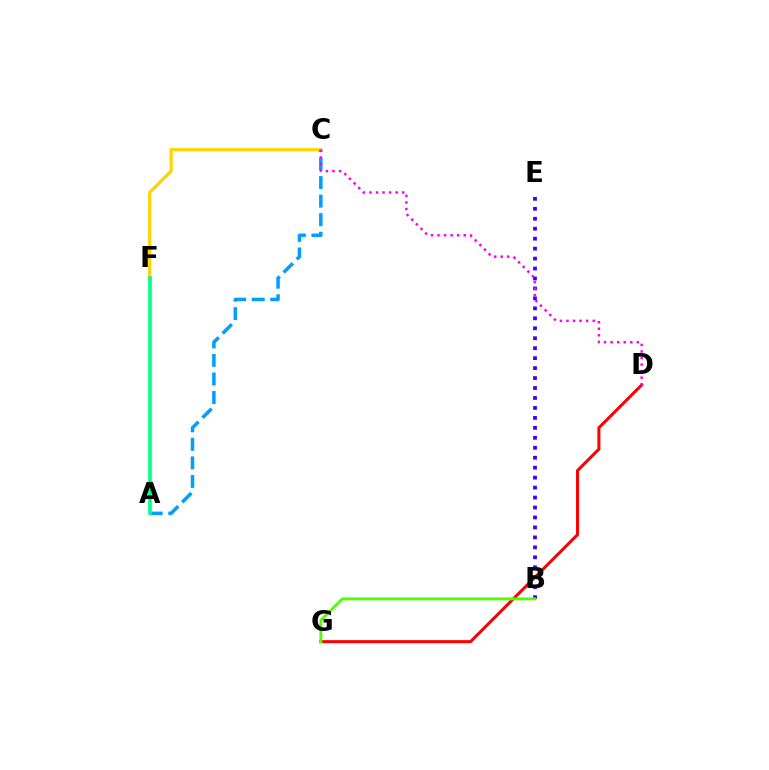{('B', 'E'): [{'color': '#3700ff', 'line_style': 'dotted', 'thickness': 2.71}], ('C', 'F'): [{'color': '#ffd500', 'line_style': 'solid', 'thickness': 2.36}], ('A', 'C'): [{'color': '#009eff', 'line_style': 'dashed', 'thickness': 2.52}], ('D', 'G'): [{'color': '#ff0000', 'line_style': 'solid', 'thickness': 2.2}], ('B', 'G'): [{'color': '#4fff00', 'line_style': 'solid', 'thickness': 2.04}], ('C', 'D'): [{'color': '#ff00ed', 'line_style': 'dotted', 'thickness': 1.78}], ('A', 'F'): [{'color': '#00ff86', 'line_style': 'solid', 'thickness': 2.6}]}